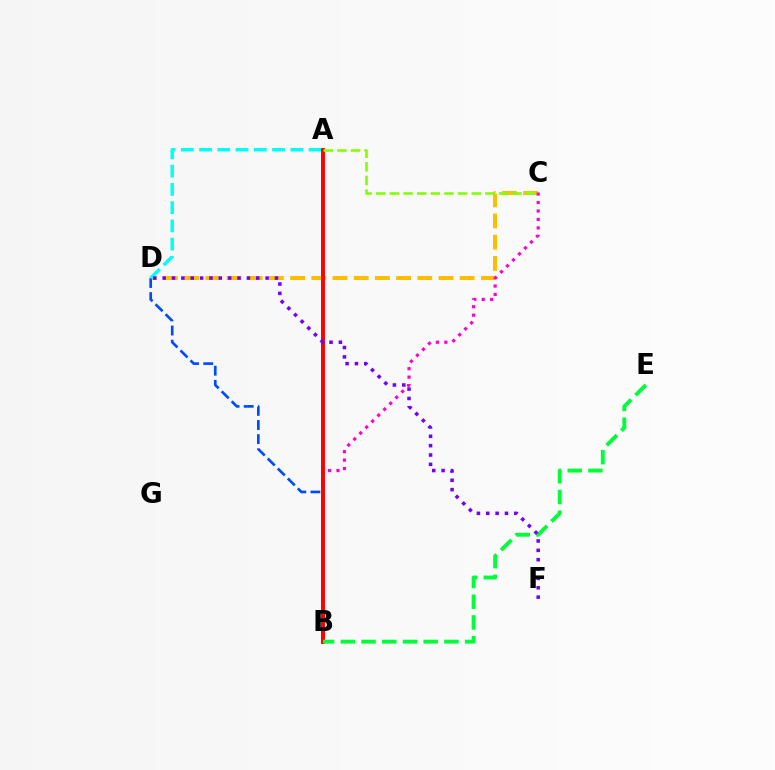{('C', 'D'): [{'color': '#ffbd00', 'line_style': 'dashed', 'thickness': 2.88}], ('B', 'D'): [{'color': '#004bff', 'line_style': 'dashed', 'thickness': 1.92}], ('A', 'D'): [{'color': '#00fff6', 'line_style': 'dashed', 'thickness': 2.48}], ('B', 'C'): [{'color': '#ff00cf', 'line_style': 'dotted', 'thickness': 2.3}], ('A', 'B'): [{'color': '#ff0000', 'line_style': 'solid', 'thickness': 2.82}], ('B', 'E'): [{'color': '#00ff39', 'line_style': 'dashed', 'thickness': 2.81}], ('A', 'C'): [{'color': '#84ff00', 'line_style': 'dashed', 'thickness': 1.85}], ('D', 'F'): [{'color': '#7200ff', 'line_style': 'dotted', 'thickness': 2.54}]}